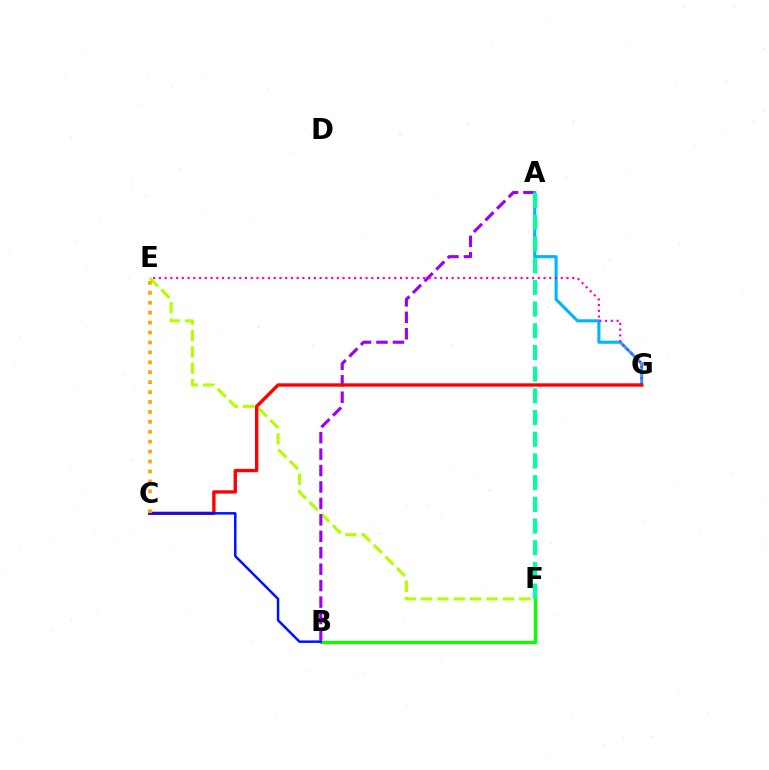{('E', 'F'): [{'color': '#b3ff00', 'line_style': 'dashed', 'thickness': 2.23}], ('A', 'B'): [{'color': '#9b00ff', 'line_style': 'dashed', 'thickness': 2.23}], ('B', 'F'): [{'color': '#08ff00', 'line_style': 'solid', 'thickness': 2.38}], ('A', 'G'): [{'color': '#00b5ff', 'line_style': 'solid', 'thickness': 2.22}], ('E', 'G'): [{'color': '#ff00bd', 'line_style': 'dotted', 'thickness': 1.56}], ('C', 'G'): [{'color': '#ff0000', 'line_style': 'solid', 'thickness': 2.42}], ('B', 'C'): [{'color': '#0010ff', 'line_style': 'solid', 'thickness': 1.78}], ('C', 'E'): [{'color': '#ffa500', 'line_style': 'dotted', 'thickness': 2.7}], ('A', 'F'): [{'color': '#00ff9d', 'line_style': 'dashed', 'thickness': 2.95}]}